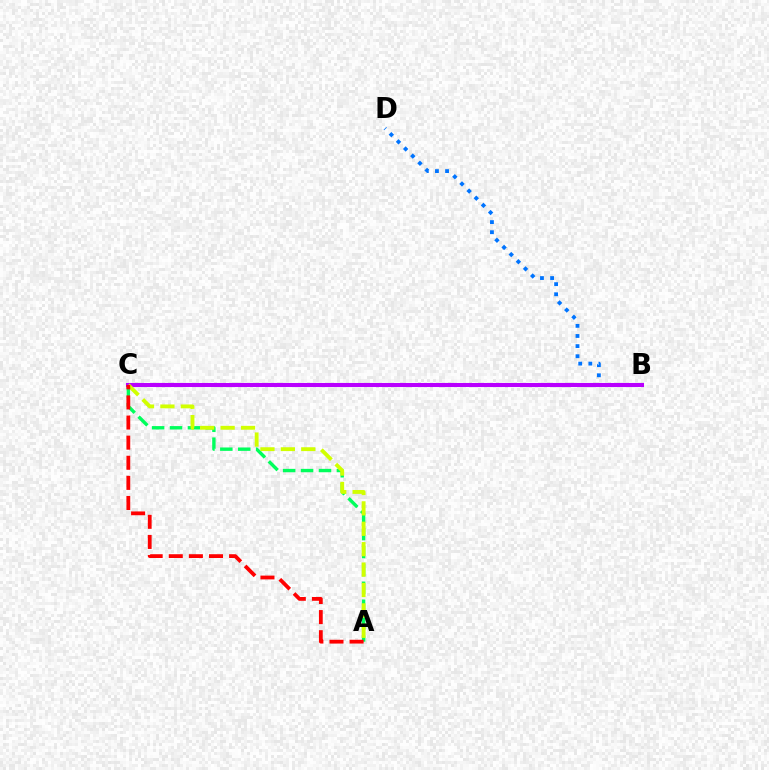{('A', 'C'): [{'color': '#00ff5c', 'line_style': 'dashed', 'thickness': 2.43}, {'color': '#d1ff00', 'line_style': 'dashed', 'thickness': 2.77}, {'color': '#ff0000', 'line_style': 'dashed', 'thickness': 2.73}], ('B', 'D'): [{'color': '#0074ff', 'line_style': 'dotted', 'thickness': 2.75}], ('B', 'C'): [{'color': '#b900ff', 'line_style': 'solid', 'thickness': 2.92}]}